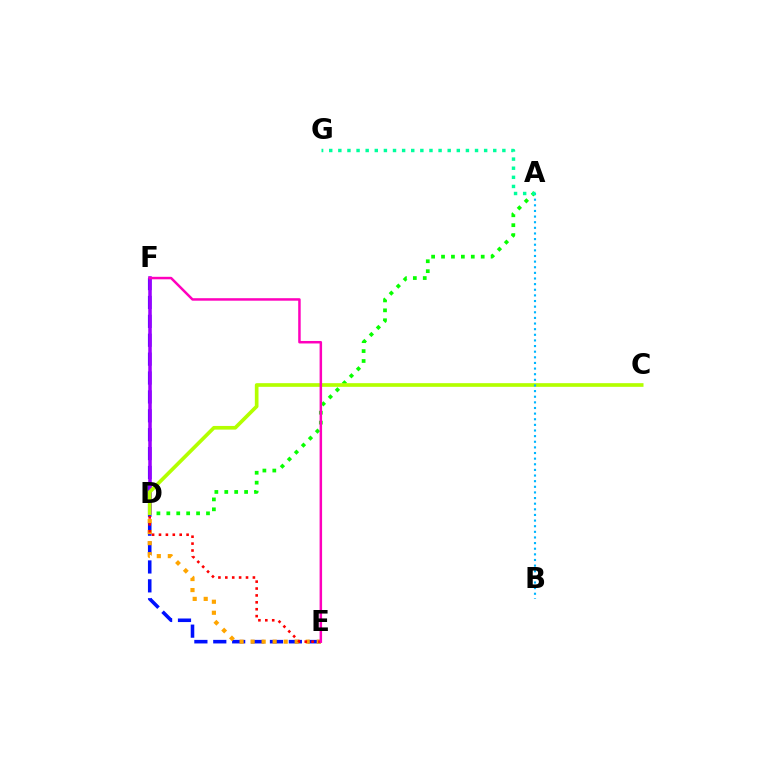{('E', 'F'): [{'color': '#0010ff', 'line_style': 'dashed', 'thickness': 2.57}, {'color': '#ff00bd', 'line_style': 'solid', 'thickness': 1.8}], ('D', 'F'): [{'color': '#9b00ff', 'line_style': 'solid', 'thickness': 2.55}], ('A', 'D'): [{'color': '#08ff00', 'line_style': 'dotted', 'thickness': 2.69}], ('D', 'E'): [{'color': '#ffa500', 'line_style': 'dotted', 'thickness': 2.99}, {'color': '#ff0000', 'line_style': 'dotted', 'thickness': 1.87}], ('C', 'D'): [{'color': '#b3ff00', 'line_style': 'solid', 'thickness': 2.64}], ('A', 'B'): [{'color': '#00b5ff', 'line_style': 'dotted', 'thickness': 1.53}], ('A', 'G'): [{'color': '#00ff9d', 'line_style': 'dotted', 'thickness': 2.48}]}